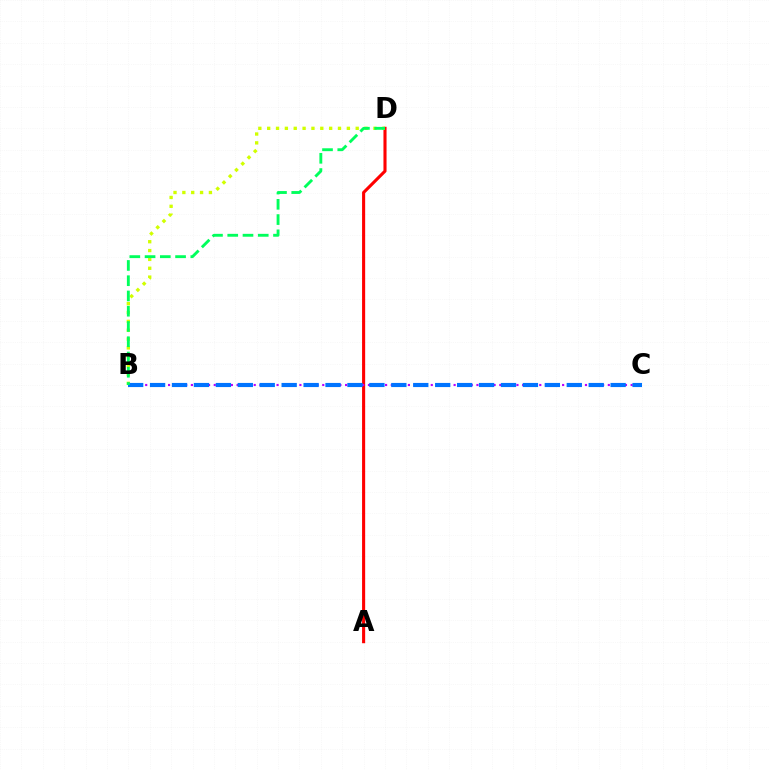{('A', 'D'): [{'color': '#ff0000', 'line_style': 'solid', 'thickness': 2.23}], ('B', 'C'): [{'color': '#b900ff', 'line_style': 'dotted', 'thickness': 1.55}, {'color': '#0074ff', 'line_style': 'dashed', 'thickness': 2.98}], ('B', 'D'): [{'color': '#d1ff00', 'line_style': 'dotted', 'thickness': 2.41}, {'color': '#00ff5c', 'line_style': 'dashed', 'thickness': 2.07}]}